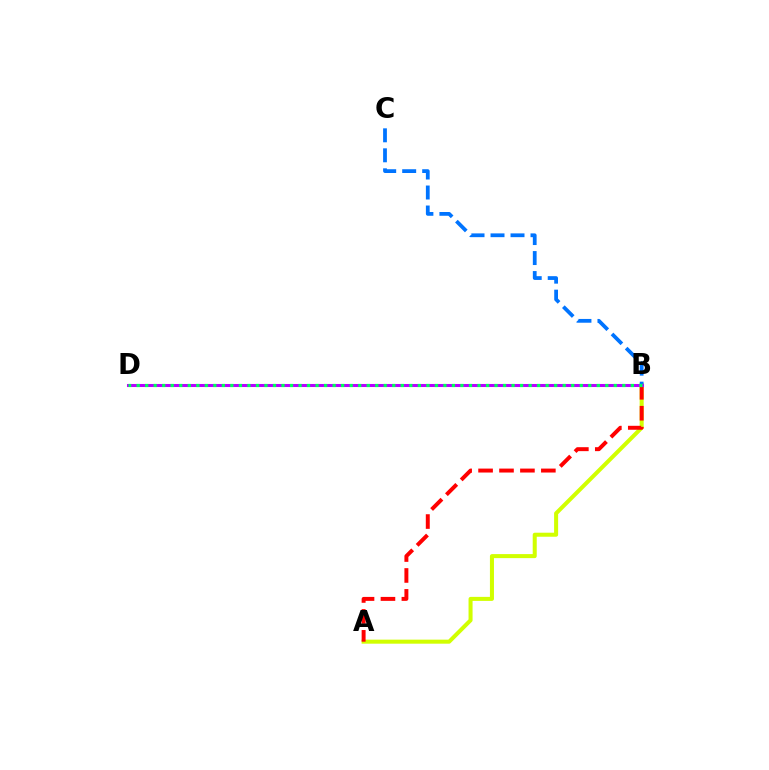{('A', 'B'): [{'color': '#d1ff00', 'line_style': 'solid', 'thickness': 2.9}, {'color': '#ff0000', 'line_style': 'dashed', 'thickness': 2.84}], ('B', 'C'): [{'color': '#0074ff', 'line_style': 'dashed', 'thickness': 2.72}], ('B', 'D'): [{'color': '#b900ff', 'line_style': 'solid', 'thickness': 2.18}, {'color': '#00ff5c', 'line_style': 'dotted', 'thickness': 2.32}]}